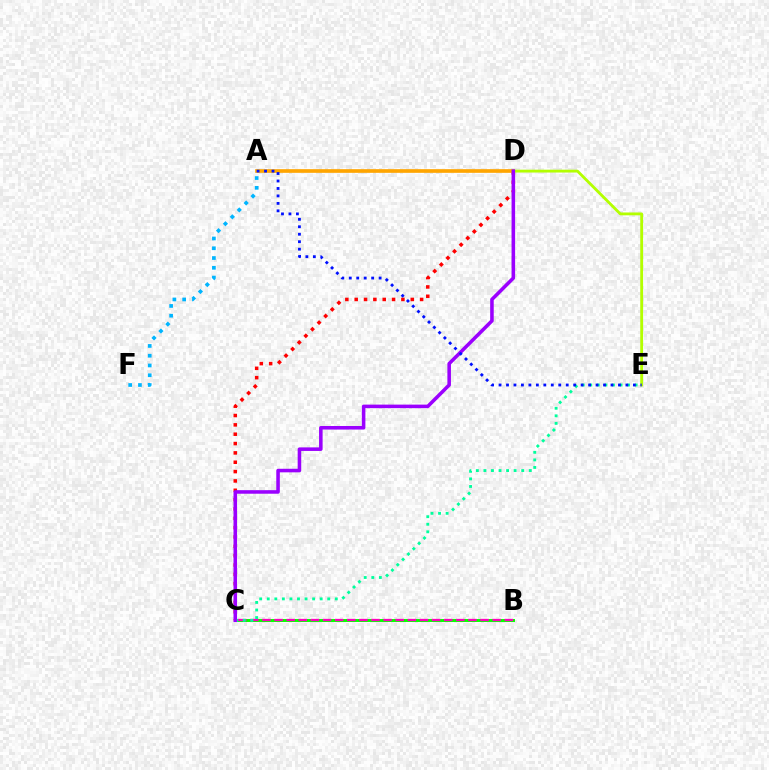{('B', 'C'): [{'color': '#08ff00', 'line_style': 'solid', 'thickness': 2.14}, {'color': '#ff00bd', 'line_style': 'dashed', 'thickness': 1.65}], ('C', 'E'): [{'color': '#00ff9d', 'line_style': 'dotted', 'thickness': 2.05}], ('C', 'D'): [{'color': '#ff0000', 'line_style': 'dotted', 'thickness': 2.54}, {'color': '#9b00ff', 'line_style': 'solid', 'thickness': 2.56}], ('A', 'D'): [{'color': '#ffa500', 'line_style': 'solid', 'thickness': 2.64}], ('D', 'E'): [{'color': '#b3ff00', 'line_style': 'solid', 'thickness': 2.04}], ('A', 'F'): [{'color': '#00b5ff', 'line_style': 'dotted', 'thickness': 2.65}], ('A', 'E'): [{'color': '#0010ff', 'line_style': 'dotted', 'thickness': 2.03}]}